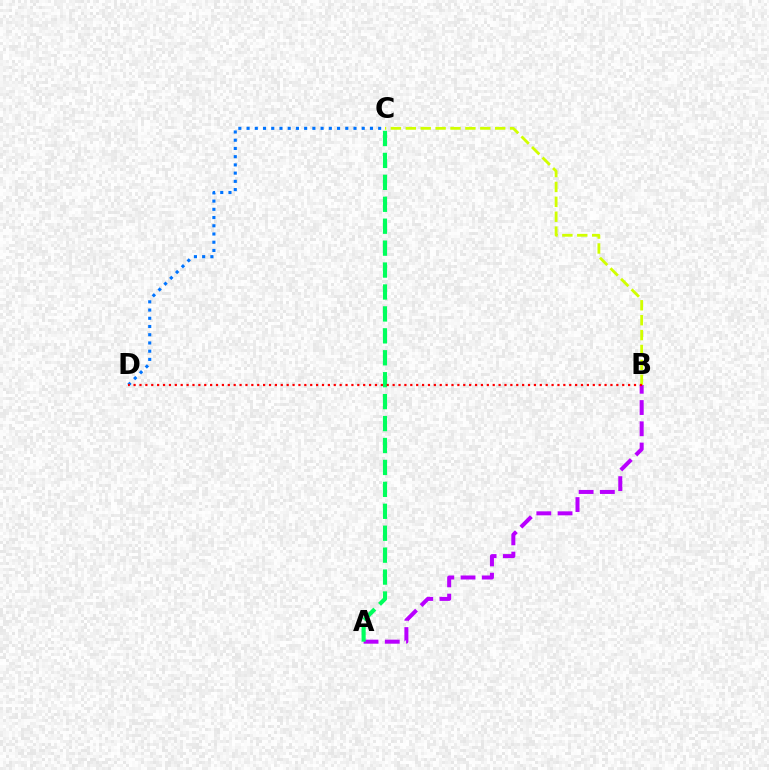{('A', 'B'): [{'color': '#b900ff', 'line_style': 'dashed', 'thickness': 2.88}], ('B', 'C'): [{'color': '#d1ff00', 'line_style': 'dashed', 'thickness': 2.02}], ('C', 'D'): [{'color': '#0074ff', 'line_style': 'dotted', 'thickness': 2.23}], ('A', 'C'): [{'color': '#00ff5c', 'line_style': 'dashed', 'thickness': 2.98}], ('B', 'D'): [{'color': '#ff0000', 'line_style': 'dotted', 'thickness': 1.6}]}